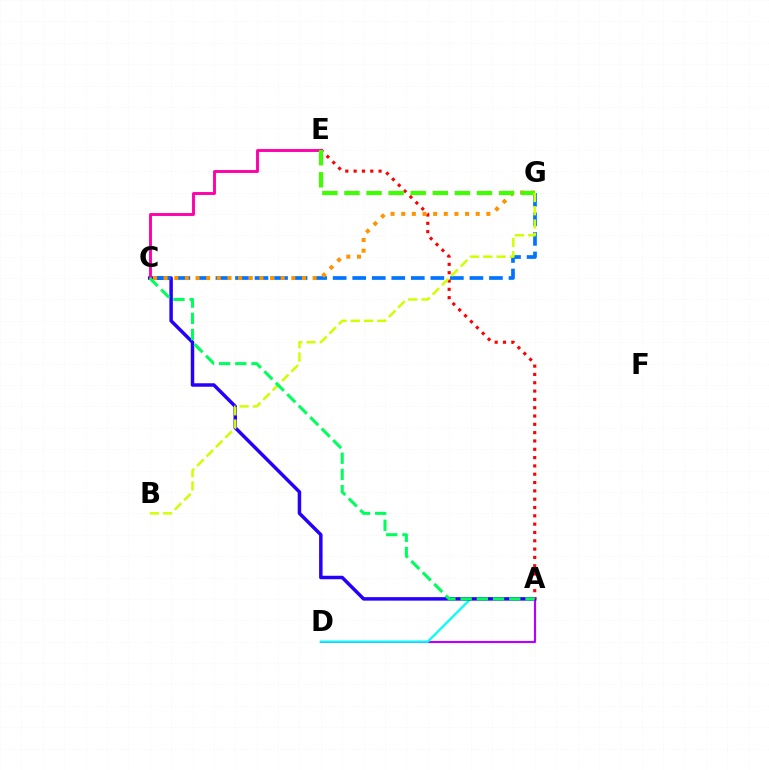{('A', 'D'): [{'color': '#b900ff', 'line_style': 'solid', 'thickness': 1.53}, {'color': '#00fff6', 'line_style': 'solid', 'thickness': 1.61}], ('A', 'C'): [{'color': '#2500ff', 'line_style': 'solid', 'thickness': 2.51}, {'color': '#00ff5c', 'line_style': 'dashed', 'thickness': 2.2}], ('C', 'G'): [{'color': '#0074ff', 'line_style': 'dashed', 'thickness': 2.65}, {'color': '#ff9400', 'line_style': 'dotted', 'thickness': 2.89}], ('A', 'E'): [{'color': '#ff0000', 'line_style': 'dotted', 'thickness': 2.26}], ('C', 'E'): [{'color': '#ff00ac', 'line_style': 'solid', 'thickness': 2.09}], ('E', 'G'): [{'color': '#3dff00', 'line_style': 'dashed', 'thickness': 3.0}], ('B', 'G'): [{'color': '#d1ff00', 'line_style': 'dashed', 'thickness': 1.8}]}